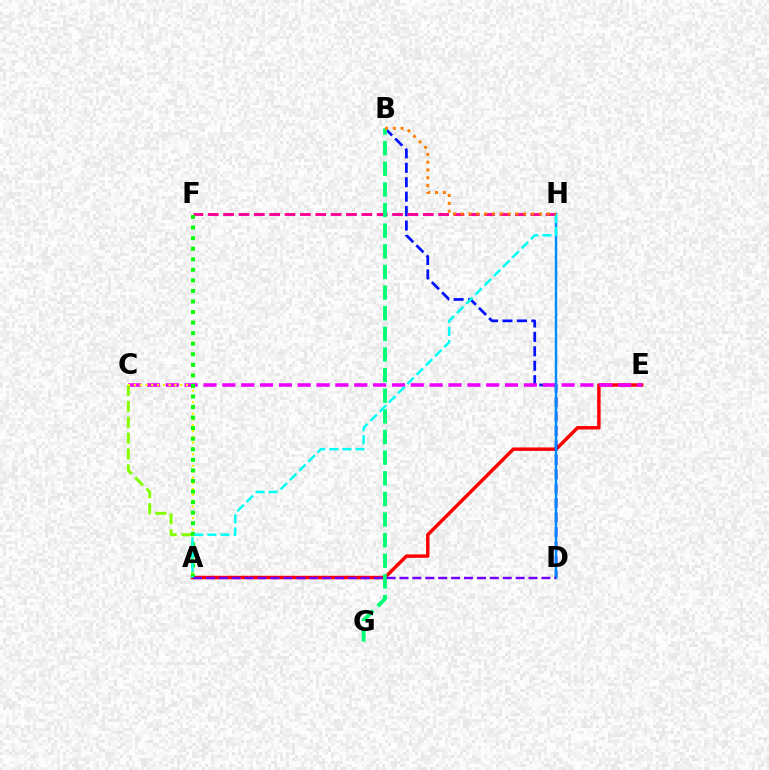{('A', 'E'): [{'color': '#ff0000', 'line_style': 'solid', 'thickness': 2.48}], ('B', 'D'): [{'color': '#0010ff', 'line_style': 'dashed', 'thickness': 1.96}], ('F', 'H'): [{'color': '#ff0094', 'line_style': 'dashed', 'thickness': 2.09}], ('C', 'E'): [{'color': '#ee00ff', 'line_style': 'dashed', 'thickness': 2.56}], ('A', 'C'): [{'color': '#84ff00', 'line_style': 'dashed', 'thickness': 2.16}, {'color': '#fcf500', 'line_style': 'dotted', 'thickness': 1.57}], ('B', 'G'): [{'color': '#00ff74', 'line_style': 'dashed', 'thickness': 2.8}], ('A', 'F'): [{'color': '#08ff00', 'line_style': 'dotted', 'thickness': 2.87}], ('D', 'H'): [{'color': '#008cff', 'line_style': 'solid', 'thickness': 1.75}], ('A', 'H'): [{'color': '#00fff6', 'line_style': 'dashed', 'thickness': 1.77}], ('B', 'H'): [{'color': '#ff7c00', 'line_style': 'dotted', 'thickness': 2.13}], ('A', 'D'): [{'color': '#7200ff', 'line_style': 'dashed', 'thickness': 1.75}]}